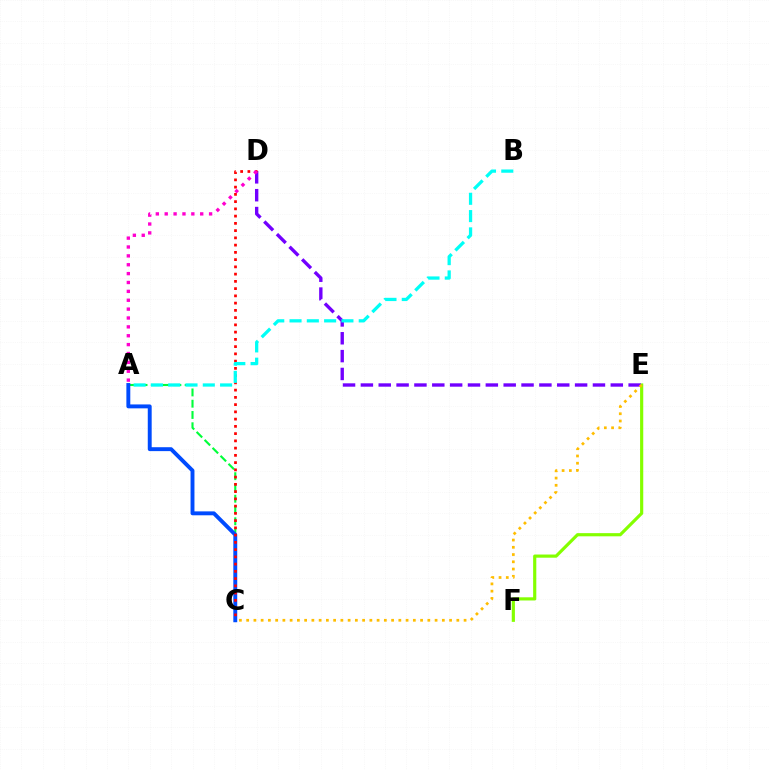{('E', 'F'): [{'color': '#84ff00', 'line_style': 'solid', 'thickness': 2.28}], ('A', 'C'): [{'color': '#00ff39', 'line_style': 'dashed', 'thickness': 1.53}, {'color': '#004bff', 'line_style': 'solid', 'thickness': 2.81}], ('D', 'E'): [{'color': '#7200ff', 'line_style': 'dashed', 'thickness': 2.43}], ('C', 'D'): [{'color': '#ff0000', 'line_style': 'dotted', 'thickness': 1.97}], ('A', 'B'): [{'color': '#00fff6', 'line_style': 'dashed', 'thickness': 2.35}], ('A', 'D'): [{'color': '#ff00cf', 'line_style': 'dotted', 'thickness': 2.41}], ('C', 'E'): [{'color': '#ffbd00', 'line_style': 'dotted', 'thickness': 1.97}]}